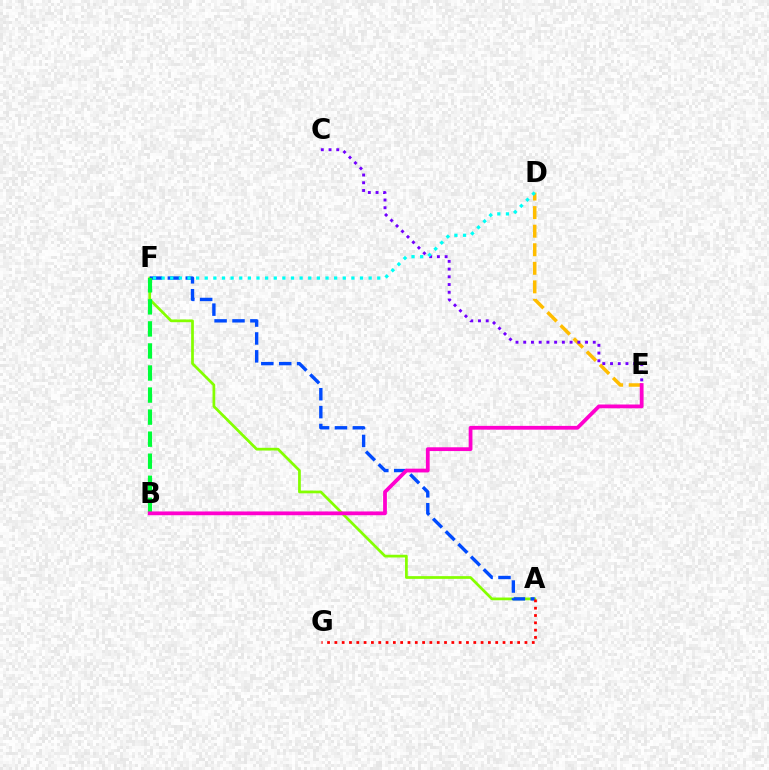{('D', 'E'): [{'color': '#ffbd00', 'line_style': 'dashed', 'thickness': 2.52}], ('A', 'F'): [{'color': '#84ff00', 'line_style': 'solid', 'thickness': 1.96}, {'color': '#004bff', 'line_style': 'dashed', 'thickness': 2.43}], ('A', 'G'): [{'color': '#ff0000', 'line_style': 'dotted', 'thickness': 1.99}], ('C', 'E'): [{'color': '#7200ff', 'line_style': 'dotted', 'thickness': 2.1}], ('D', 'F'): [{'color': '#00fff6', 'line_style': 'dotted', 'thickness': 2.34}], ('B', 'F'): [{'color': '#00ff39', 'line_style': 'dashed', 'thickness': 3.0}], ('B', 'E'): [{'color': '#ff00cf', 'line_style': 'solid', 'thickness': 2.72}]}